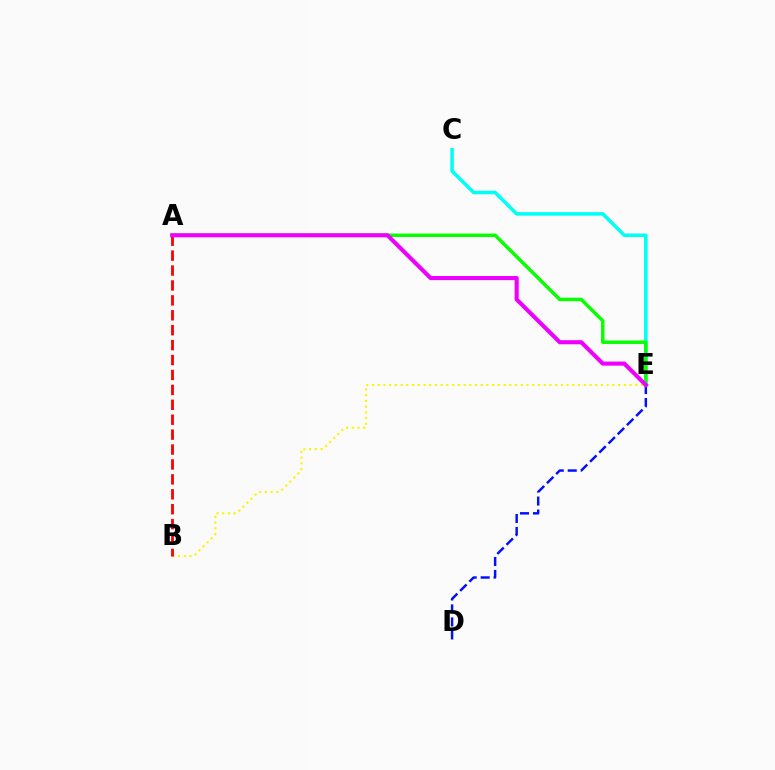{('B', 'E'): [{'color': '#fcf500', 'line_style': 'dotted', 'thickness': 1.56}], ('A', 'B'): [{'color': '#ff0000', 'line_style': 'dashed', 'thickness': 2.03}], ('C', 'E'): [{'color': '#00fff6', 'line_style': 'solid', 'thickness': 2.55}], ('D', 'E'): [{'color': '#0010ff', 'line_style': 'dashed', 'thickness': 1.76}], ('A', 'E'): [{'color': '#08ff00', 'line_style': 'solid', 'thickness': 2.49}, {'color': '#ee00ff', 'line_style': 'solid', 'thickness': 2.95}]}